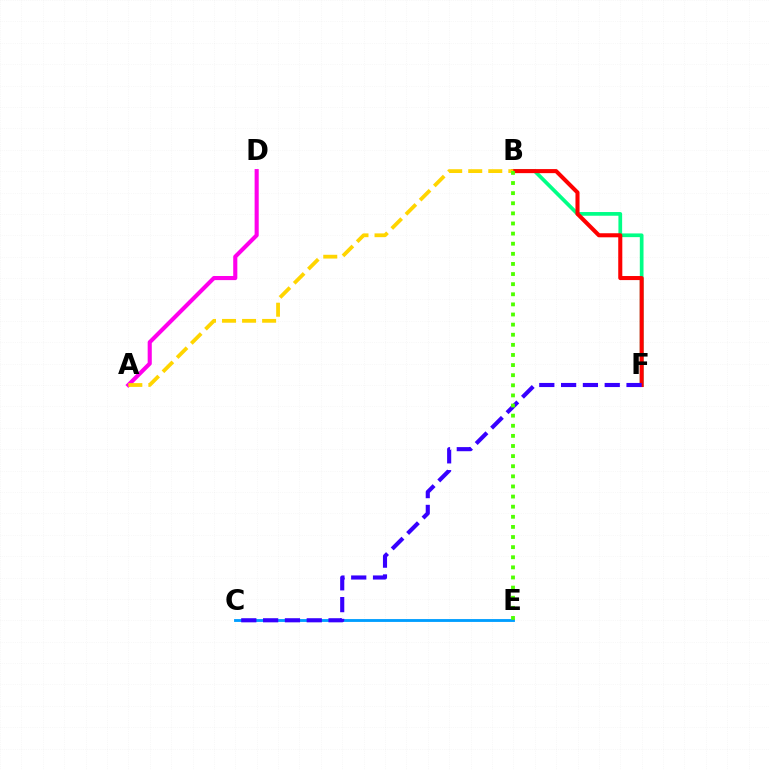{('B', 'F'): [{'color': '#00ff86', 'line_style': 'solid', 'thickness': 2.67}, {'color': '#ff0000', 'line_style': 'solid', 'thickness': 2.92}], ('A', 'D'): [{'color': '#ff00ed', 'line_style': 'solid', 'thickness': 2.96}], ('C', 'E'): [{'color': '#009eff', 'line_style': 'solid', 'thickness': 2.05}], ('A', 'B'): [{'color': '#ffd500', 'line_style': 'dashed', 'thickness': 2.72}], ('C', 'F'): [{'color': '#3700ff', 'line_style': 'dashed', 'thickness': 2.96}], ('B', 'E'): [{'color': '#4fff00', 'line_style': 'dotted', 'thickness': 2.75}]}